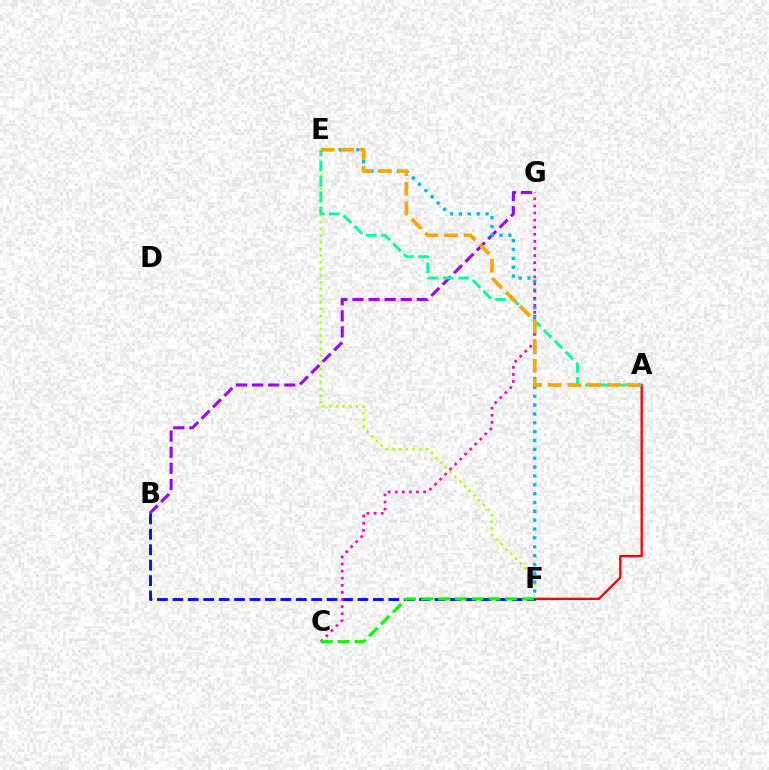{('A', 'F'): [{'color': '#ff0000', 'line_style': 'solid', 'thickness': 1.68}], ('B', 'G'): [{'color': '#9b00ff', 'line_style': 'dashed', 'thickness': 2.19}], ('E', 'F'): [{'color': '#b3ff00', 'line_style': 'dotted', 'thickness': 1.81}, {'color': '#00b5ff', 'line_style': 'dotted', 'thickness': 2.4}], ('B', 'F'): [{'color': '#0010ff', 'line_style': 'dashed', 'thickness': 2.1}], ('C', 'G'): [{'color': '#ff00bd', 'line_style': 'dotted', 'thickness': 1.93}], ('C', 'F'): [{'color': '#08ff00', 'line_style': 'dashed', 'thickness': 2.29}], ('A', 'E'): [{'color': '#00ff9d', 'line_style': 'dashed', 'thickness': 2.08}, {'color': '#ffa500', 'line_style': 'dashed', 'thickness': 2.67}]}